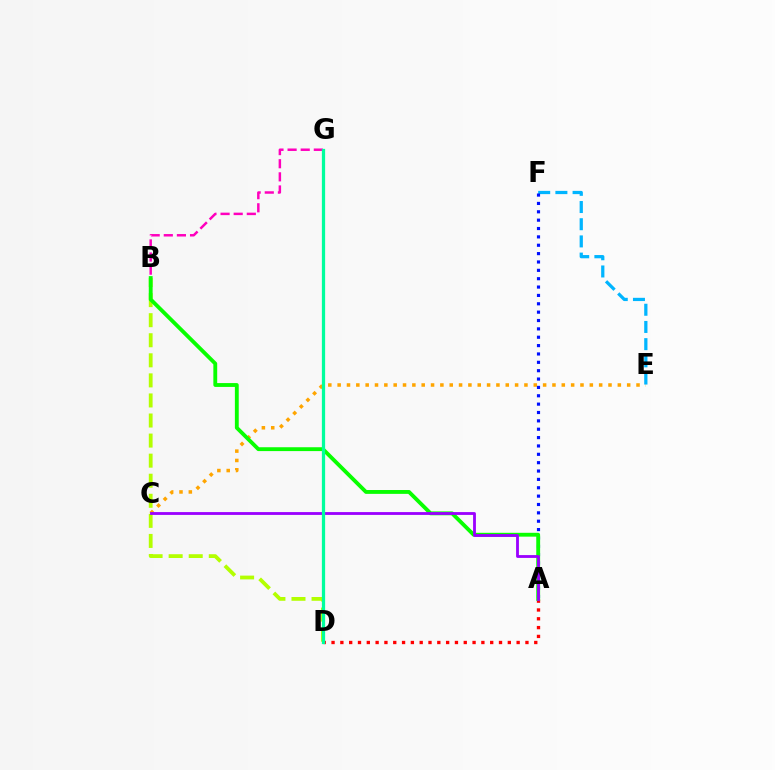{('C', 'E'): [{'color': '#ffa500', 'line_style': 'dotted', 'thickness': 2.54}], ('E', 'F'): [{'color': '#00b5ff', 'line_style': 'dashed', 'thickness': 2.34}], ('A', 'F'): [{'color': '#0010ff', 'line_style': 'dotted', 'thickness': 2.27}], ('B', 'G'): [{'color': '#ff00bd', 'line_style': 'dashed', 'thickness': 1.78}], ('B', 'D'): [{'color': '#b3ff00', 'line_style': 'dashed', 'thickness': 2.73}], ('A', 'D'): [{'color': '#ff0000', 'line_style': 'dotted', 'thickness': 2.39}], ('A', 'B'): [{'color': '#08ff00', 'line_style': 'solid', 'thickness': 2.77}], ('A', 'C'): [{'color': '#9b00ff', 'line_style': 'solid', 'thickness': 2.04}], ('D', 'G'): [{'color': '#00ff9d', 'line_style': 'solid', 'thickness': 2.34}]}